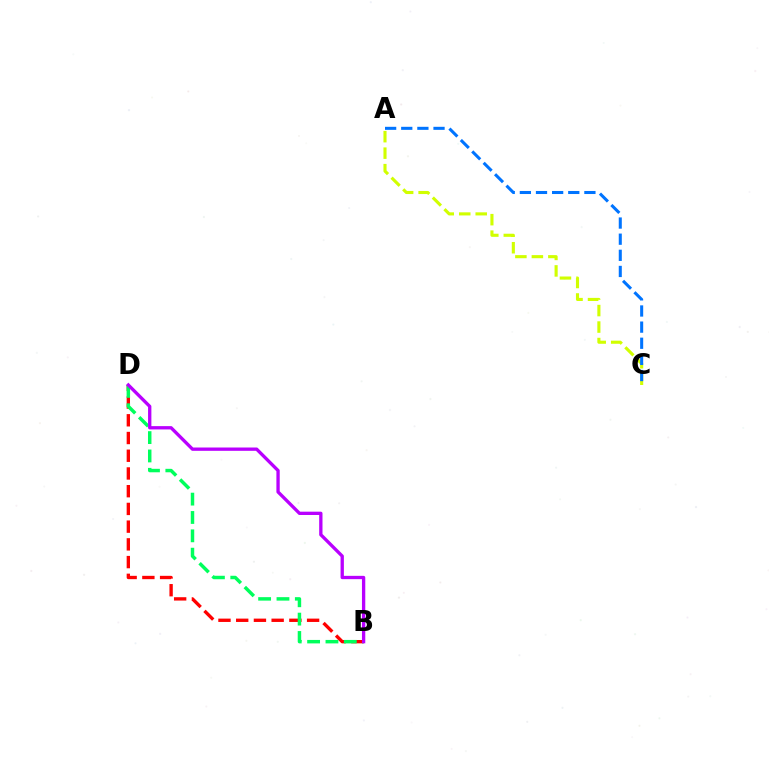{('B', 'D'): [{'color': '#ff0000', 'line_style': 'dashed', 'thickness': 2.41}, {'color': '#00ff5c', 'line_style': 'dashed', 'thickness': 2.49}, {'color': '#b900ff', 'line_style': 'solid', 'thickness': 2.39}], ('A', 'C'): [{'color': '#d1ff00', 'line_style': 'dashed', 'thickness': 2.24}, {'color': '#0074ff', 'line_style': 'dashed', 'thickness': 2.19}]}